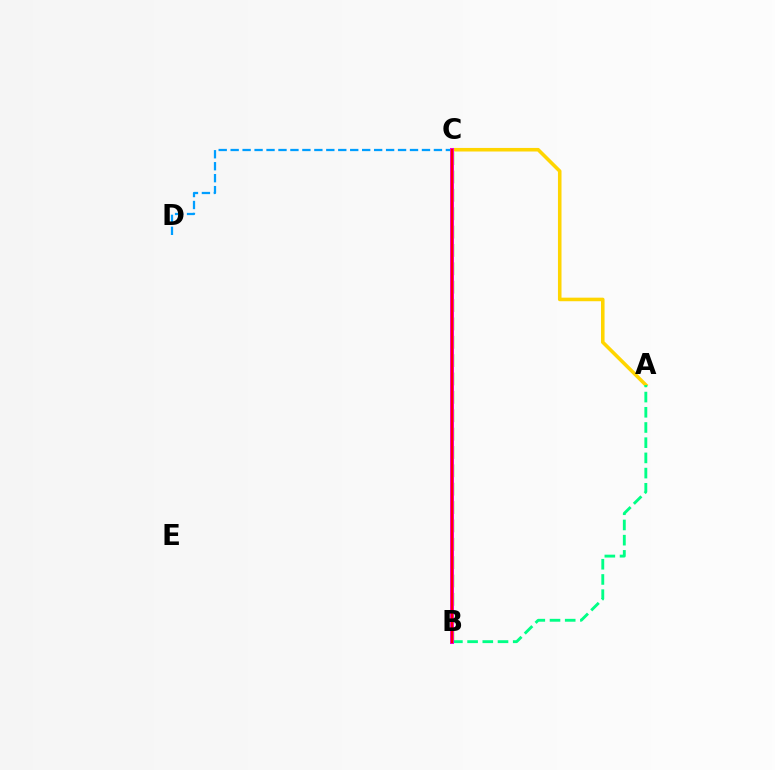{('A', 'C'): [{'color': '#ffd500', 'line_style': 'solid', 'thickness': 2.57}], ('C', 'D'): [{'color': '#009eff', 'line_style': 'dashed', 'thickness': 1.62}], ('B', 'C'): [{'color': '#3700ff', 'line_style': 'solid', 'thickness': 2.78}, {'color': '#4fff00', 'line_style': 'dashed', 'thickness': 2.49}, {'color': '#ff00ed', 'line_style': 'solid', 'thickness': 2.81}, {'color': '#ff0000', 'line_style': 'solid', 'thickness': 1.72}], ('A', 'B'): [{'color': '#00ff86', 'line_style': 'dashed', 'thickness': 2.07}]}